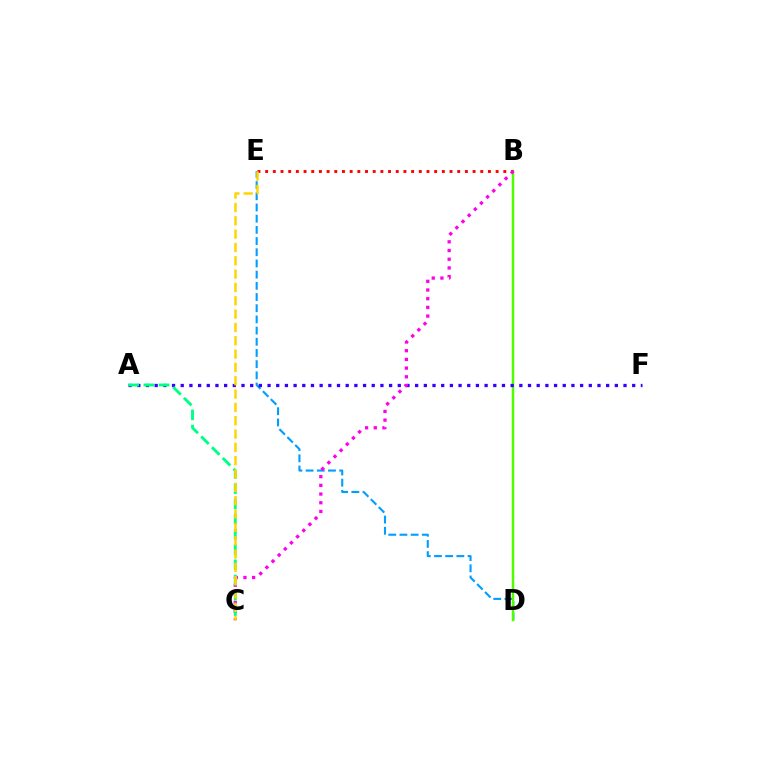{('D', 'E'): [{'color': '#009eff', 'line_style': 'dashed', 'thickness': 1.52}], ('B', 'D'): [{'color': '#4fff00', 'line_style': 'solid', 'thickness': 1.78}], ('B', 'E'): [{'color': '#ff0000', 'line_style': 'dotted', 'thickness': 2.09}], ('A', 'F'): [{'color': '#3700ff', 'line_style': 'dotted', 'thickness': 2.36}], ('B', 'C'): [{'color': '#ff00ed', 'line_style': 'dotted', 'thickness': 2.36}], ('A', 'C'): [{'color': '#00ff86', 'line_style': 'dashed', 'thickness': 2.07}], ('C', 'E'): [{'color': '#ffd500', 'line_style': 'dashed', 'thickness': 1.81}]}